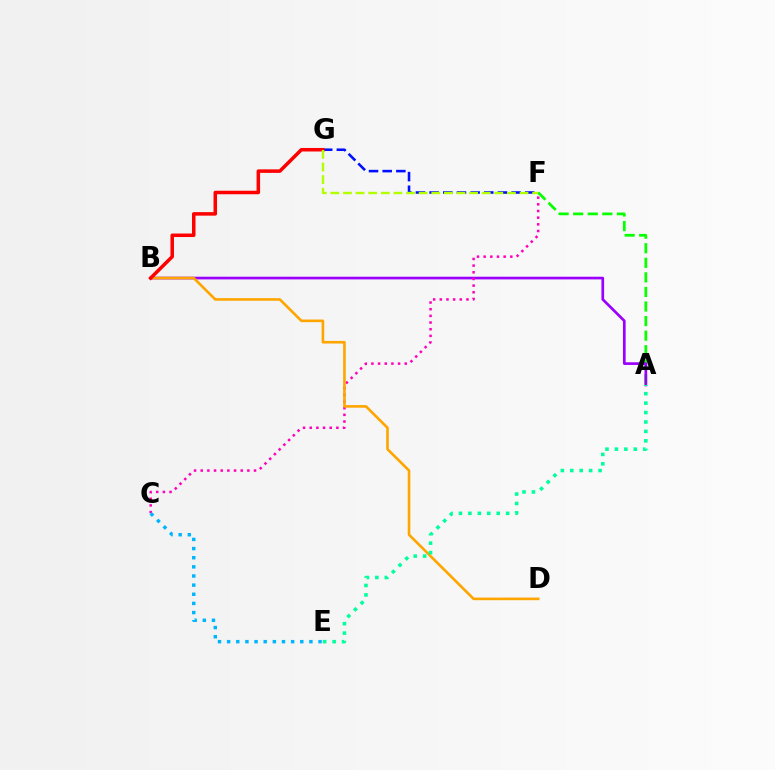{('A', 'F'): [{'color': '#08ff00', 'line_style': 'dashed', 'thickness': 1.98}], ('F', 'G'): [{'color': '#0010ff', 'line_style': 'dashed', 'thickness': 1.86}, {'color': '#b3ff00', 'line_style': 'dashed', 'thickness': 1.71}], ('A', 'B'): [{'color': '#9b00ff', 'line_style': 'solid', 'thickness': 1.93}], ('C', 'F'): [{'color': '#ff00bd', 'line_style': 'dotted', 'thickness': 1.81}], ('B', 'D'): [{'color': '#ffa500', 'line_style': 'solid', 'thickness': 1.89}], ('B', 'G'): [{'color': '#ff0000', 'line_style': 'solid', 'thickness': 2.53}], ('C', 'E'): [{'color': '#00b5ff', 'line_style': 'dotted', 'thickness': 2.48}], ('A', 'E'): [{'color': '#00ff9d', 'line_style': 'dotted', 'thickness': 2.56}]}